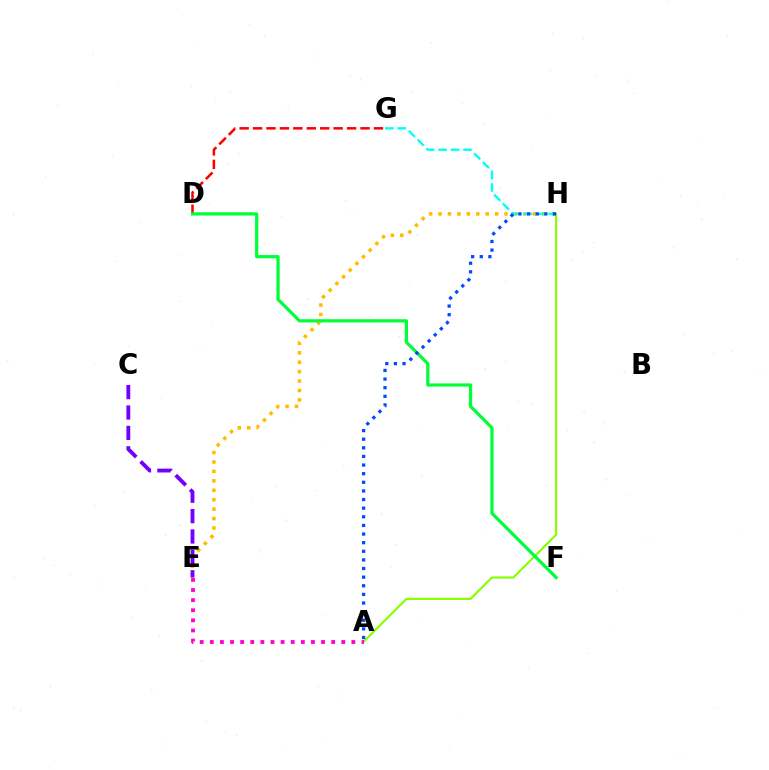{('E', 'H'): [{'color': '#ffbd00', 'line_style': 'dotted', 'thickness': 2.56}], ('D', 'G'): [{'color': '#ff0000', 'line_style': 'dashed', 'thickness': 1.82}], ('G', 'H'): [{'color': '#00fff6', 'line_style': 'dashed', 'thickness': 1.69}], ('A', 'H'): [{'color': '#84ff00', 'line_style': 'solid', 'thickness': 1.53}, {'color': '#004bff', 'line_style': 'dotted', 'thickness': 2.34}], ('D', 'F'): [{'color': '#00ff39', 'line_style': 'solid', 'thickness': 2.32}], ('A', 'E'): [{'color': '#ff00cf', 'line_style': 'dotted', 'thickness': 2.75}], ('C', 'E'): [{'color': '#7200ff', 'line_style': 'dashed', 'thickness': 2.77}]}